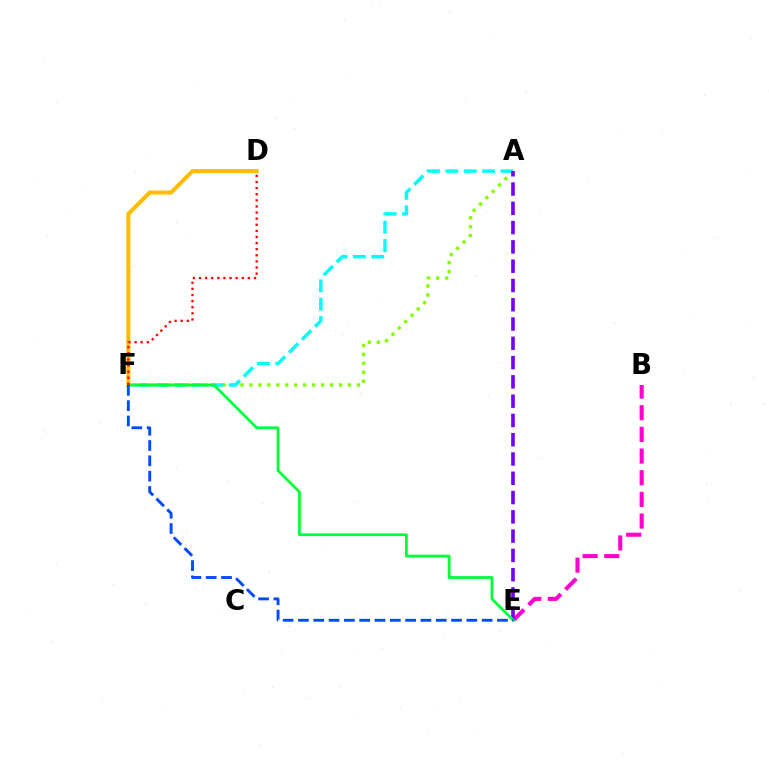{('A', 'F'): [{'color': '#84ff00', 'line_style': 'dotted', 'thickness': 2.43}, {'color': '#00fff6', 'line_style': 'dashed', 'thickness': 2.5}], ('D', 'F'): [{'color': '#ffbd00', 'line_style': 'solid', 'thickness': 2.93}, {'color': '#ff0000', 'line_style': 'dotted', 'thickness': 1.66}], ('B', 'E'): [{'color': '#ff00cf', 'line_style': 'dashed', 'thickness': 2.94}], ('A', 'E'): [{'color': '#7200ff', 'line_style': 'dashed', 'thickness': 2.62}], ('E', 'F'): [{'color': '#00ff39', 'line_style': 'solid', 'thickness': 1.99}, {'color': '#004bff', 'line_style': 'dashed', 'thickness': 2.08}]}